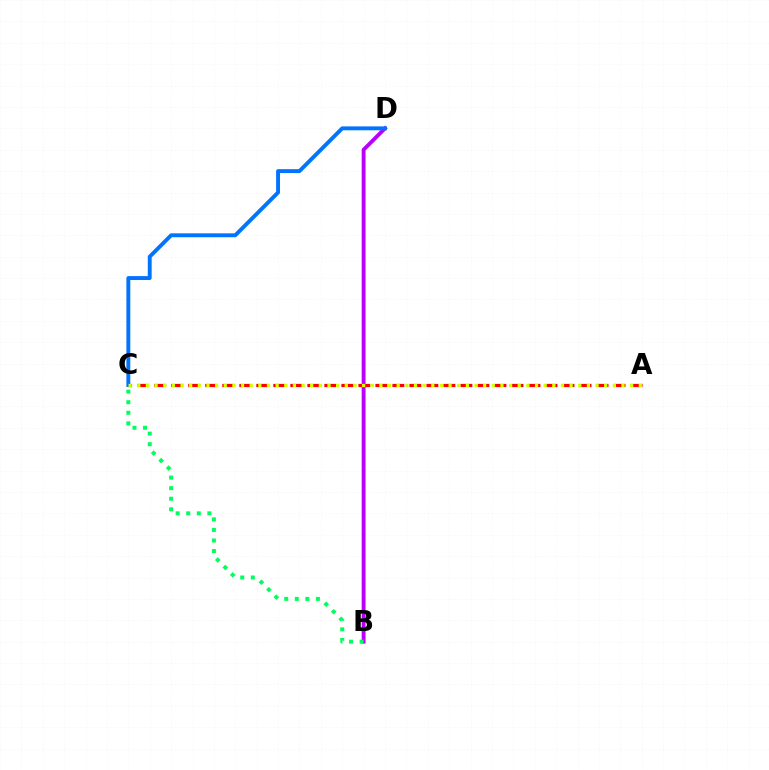{('A', 'C'): [{'color': '#ff0000', 'line_style': 'dashed', 'thickness': 2.31}, {'color': '#d1ff00', 'line_style': 'dotted', 'thickness': 2.35}], ('B', 'D'): [{'color': '#b900ff', 'line_style': 'solid', 'thickness': 2.78}], ('B', 'C'): [{'color': '#00ff5c', 'line_style': 'dotted', 'thickness': 2.87}], ('C', 'D'): [{'color': '#0074ff', 'line_style': 'solid', 'thickness': 2.81}]}